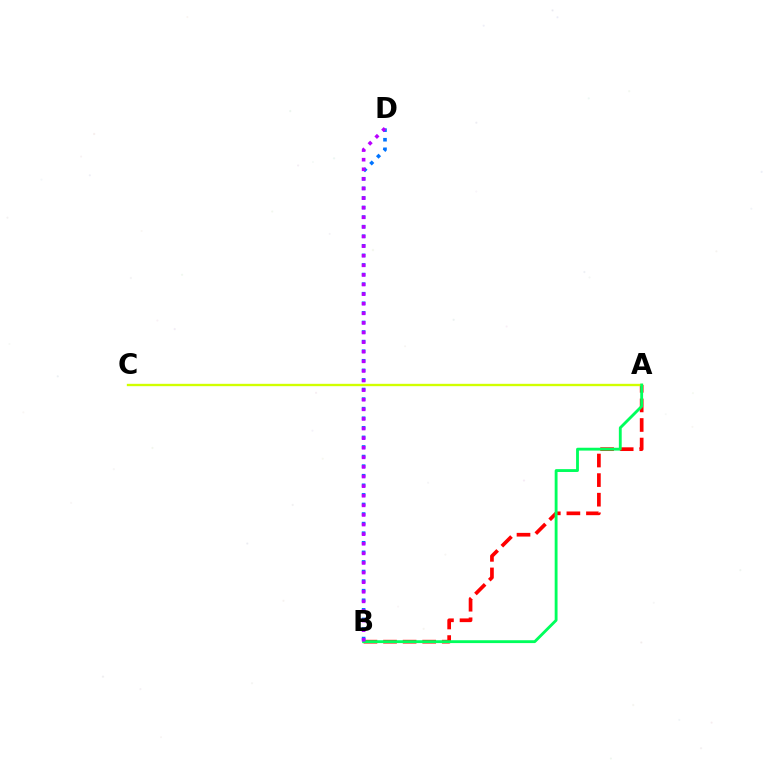{('A', 'B'): [{'color': '#ff0000', 'line_style': 'dashed', 'thickness': 2.66}, {'color': '#00ff5c', 'line_style': 'solid', 'thickness': 2.05}], ('A', 'C'): [{'color': '#d1ff00', 'line_style': 'solid', 'thickness': 1.7}], ('B', 'D'): [{'color': '#0074ff', 'line_style': 'dotted', 'thickness': 2.6}, {'color': '#b900ff', 'line_style': 'dotted', 'thickness': 2.61}]}